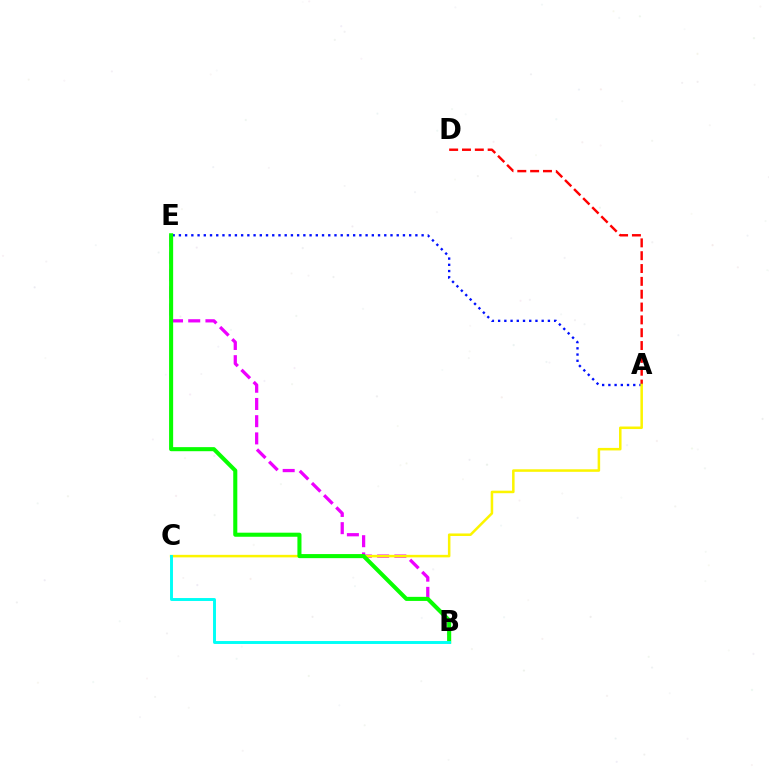{('B', 'E'): [{'color': '#ee00ff', 'line_style': 'dashed', 'thickness': 2.34}, {'color': '#08ff00', 'line_style': 'solid', 'thickness': 2.93}], ('A', 'D'): [{'color': '#ff0000', 'line_style': 'dashed', 'thickness': 1.74}], ('A', 'E'): [{'color': '#0010ff', 'line_style': 'dotted', 'thickness': 1.69}], ('A', 'C'): [{'color': '#fcf500', 'line_style': 'solid', 'thickness': 1.82}], ('B', 'C'): [{'color': '#00fff6', 'line_style': 'solid', 'thickness': 2.11}]}